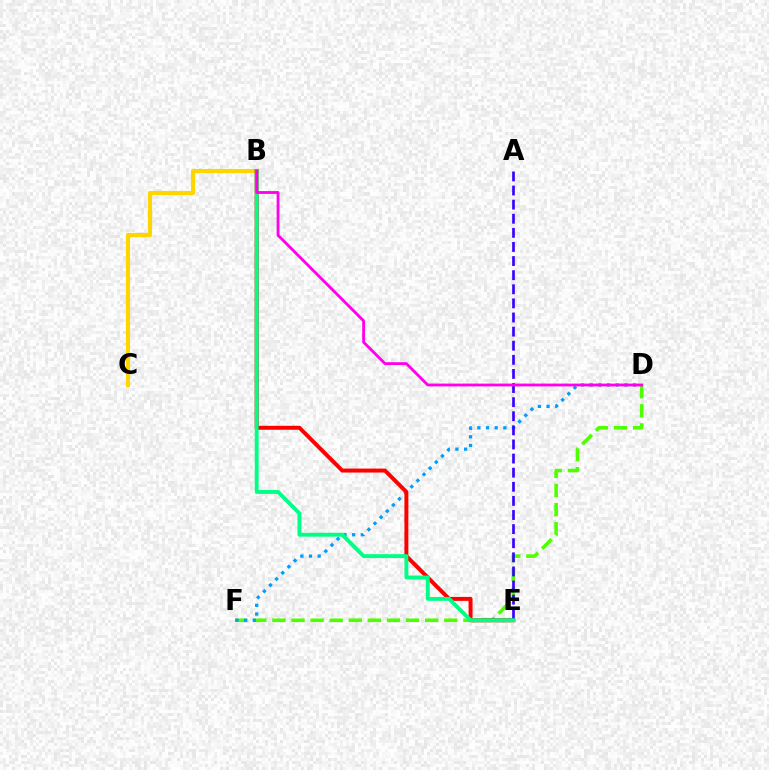{('D', 'F'): [{'color': '#4fff00', 'line_style': 'dashed', 'thickness': 2.59}, {'color': '#009eff', 'line_style': 'dotted', 'thickness': 2.36}], ('B', 'C'): [{'color': '#ffd500', 'line_style': 'solid', 'thickness': 2.97}], ('B', 'E'): [{'color': '#ff0000', 'line_style': 'solid', 'thickness': 2.86}, {'color': '#00ff86', 'line_style': 'solid', 'thickness': 2.79}], ('A', 'E'): [{'color': '#3700ff', 'line_style': 'dashed', 'thickness': 1.92}], ('B', 'D'): [{'color': '#ff00ed', 'line_style': 'solid', 'thickness': 2.04}]}